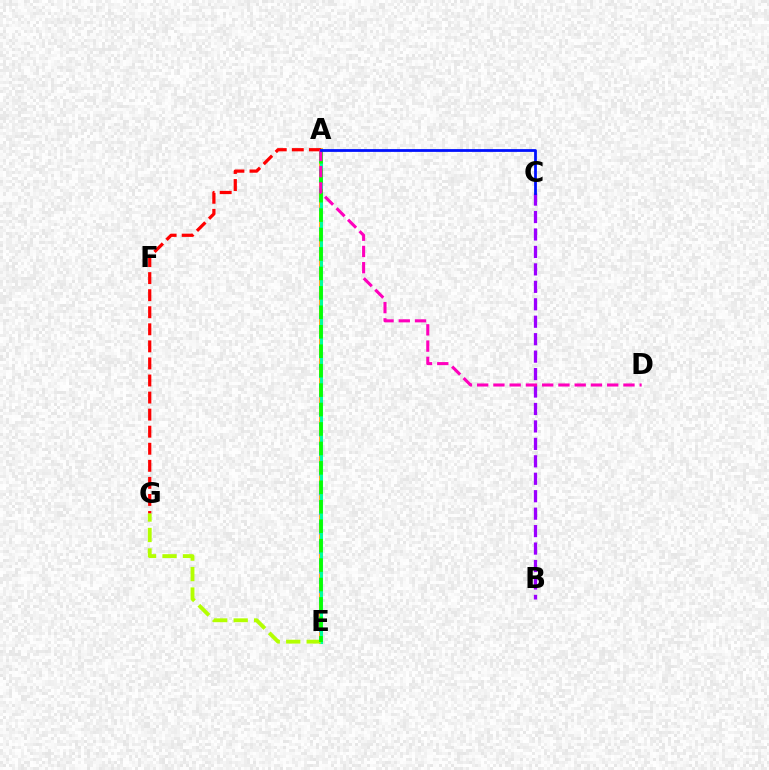{('A', 'E'): [{'color': '#ffa500', 'line_style': 'solid', 'thickness': 2.68}, {'color': '#00b5ff', 'line_style': 'dotted', 'thickness': 2.66}, {'color': '#00ff9d', 'line_style': 'solid', 'thickness': 2.2}, {'color': '#08ff00', 'line_style': 'dashed', 'thickness': 2.64}], ('B', 'C'): [{'color': '#9b00ff', 'line_style': 'dashed', 'thickness': 2.37}], ('E', 'G'): [{'color': '#b3ff00', 'line_style': 'dashed', 'thickness': 2.78}], ('A', 'G'): [{'color': '#ff0000', 'line_style': 'dashed', 'thickness': 2.32}], ('A', 'D'): [{'color': '#ff00bd', 'line_style': 'dashed', 'thickness': 2.21}], ('A', 'C'): [{'color': '#0010ff', 'line_style': 'solid', 'thickness': 2.0}]}